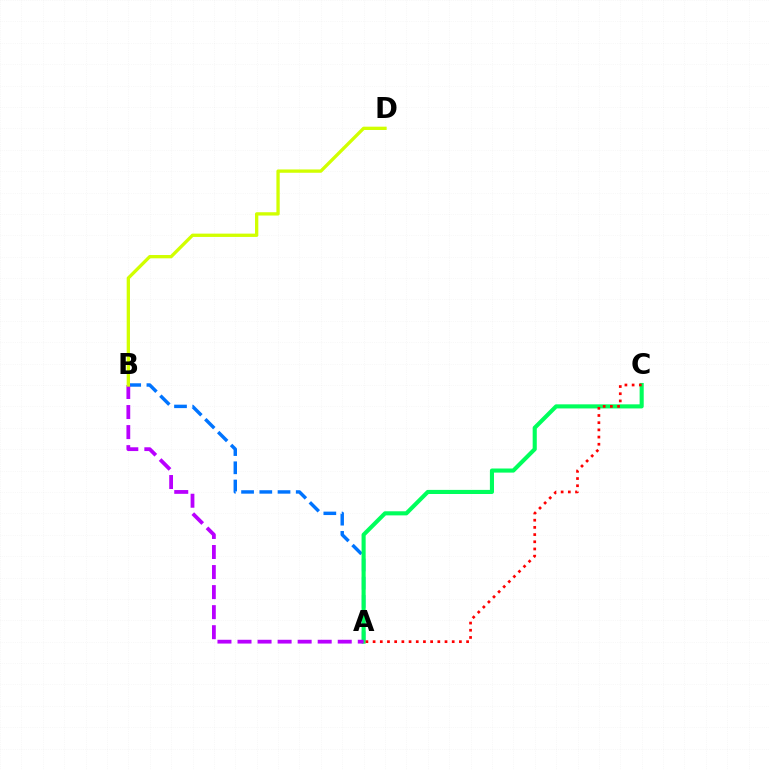{('A', 'B'): [{'color': '#0074ff', 'line_style': 'dashed', 'thickness': 2.48}, {'color': '#b900ff', 'line_style': 'dashed', 'thickness': 2.72}], ('A', 'C'): [{'color': '#00ff5c', 'line_style': 'solid', 'thickness': 2.95}, {'color': '#ff0000', 'line_style': 'dotted', 'thickness': 1.95}], ('B', 'D'): [{'color': '#d1ff00', 'line_style': 'solid', 'thickness': 2.38}]}